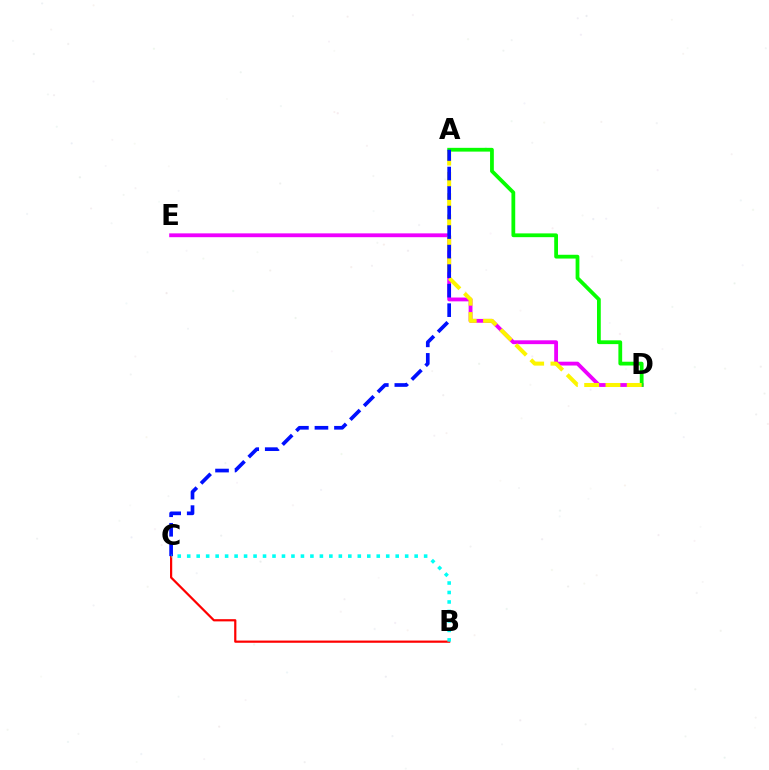{('B', 'C'): [{'color': '#ff0000', 'line_style': 'solid', 'thickness': 1.59}, {'color': '#00fff6', 'line_style': 'dotted', 'thickness': 2.57}], ('D', 'E'): [{'color': '#ee00ff', 'line_style': 'solid', 'thickness': 2.75}], ('A', 'D'): [{'color': '#08ff00', 'line_style': 'solid', 'thickness': 2.72}, {'color': '#fcf500', 'line_style': 'dashed', 'thickness': 2.89}], ('A', 'C'): [{'color': '#0010ff', 'line_style': 'dashed', 'thickness': 2.65}]}